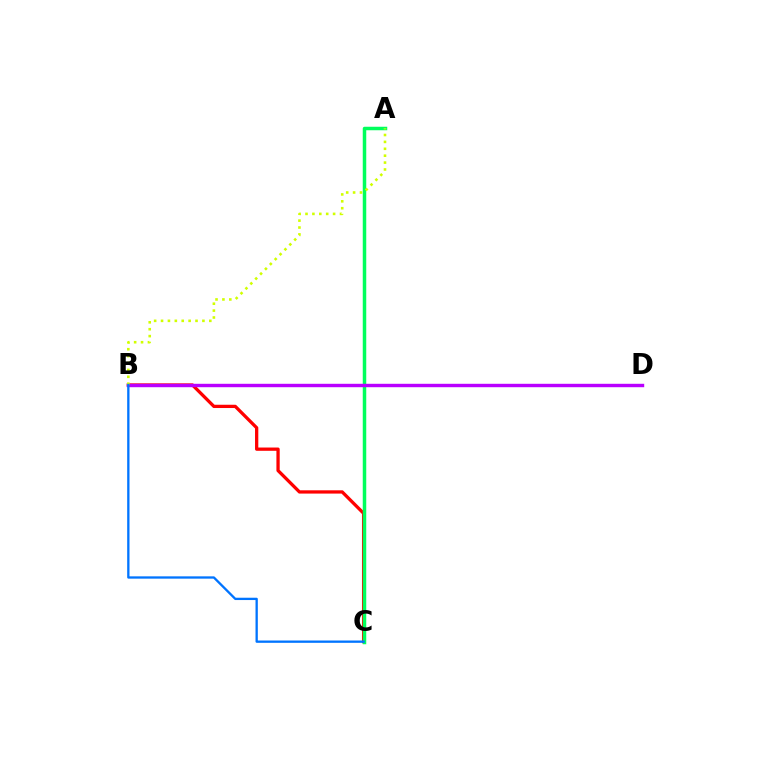{('B', 'C'): [{'color': '#ff0000', 'line_style': 'solid', 'thickness': 2.36}, {'color': '#0074ff', 'line_style': 'solid', 'thickness': 1.67}], ('A', 'C'): [{'color': '#00ff5c', 'line_style': 'solid', 'thickness': 2.52}], ('B', 'D'): [{'color': '#b900ff', 'line_style': 'solid', 'thickness': 2.46}], ('A', 'B'): [{'color': '#d1ff00', 'line_style': 'dotted', 'thickness': 1.87}]}